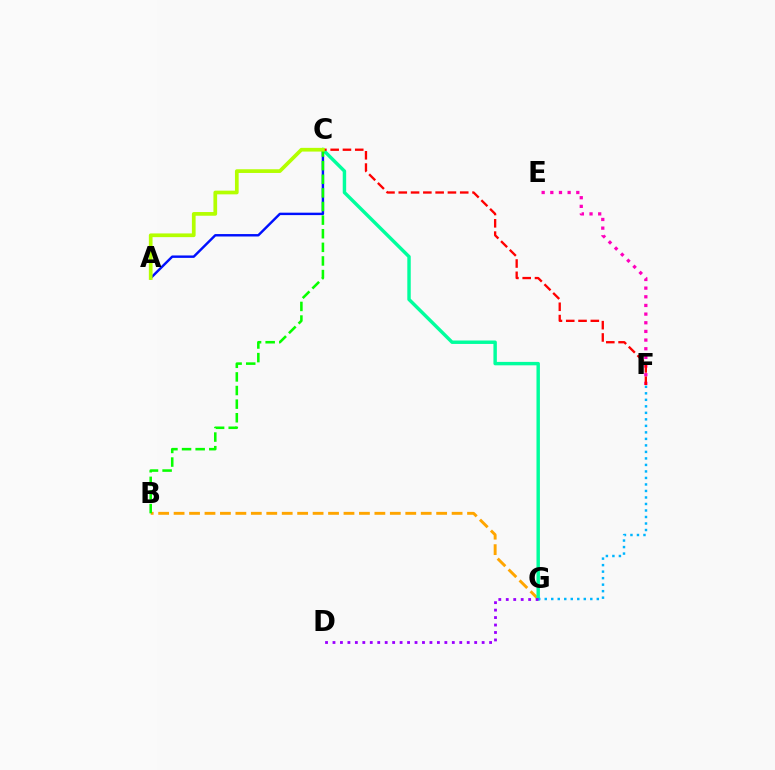{('B', 'G'): [{'color': '#ffa500', 'line_style': 'dashed', 'thickness': 2.1}], ('C', 'G'): [{'color': '#00ff9d', 'line_style': 'solid', 'thickness': 2.47}], ('F', 'G'): [{'color': '#00b5ff', 'line_style': 'dotted', 'thickness': 1.77}], ('E', 'F'): [{'color': '#ff00bd', 'line_style': 'dotted', 'thickness': 2.35}], ('C', 'F'): [{'color': '#ff0000', 'line_style': 'dashed', 'thickness': 1.67}], ('D', 'G'): [{'color': '#9b00ff', 'line_style': 'dotted', 'thickness': 2.03}], ('A', 'C'): [{'color': '#0010ff', 'line_style': 'solid', 'thickness': 1.75}, {'color': '#b3ff00', 'line_style': 'solid', 'thickness': 2.67}], ('B', 'C'): [{'color': '#08ff00', 'line_style': 'dashed', 'thickness': 1.85}]}